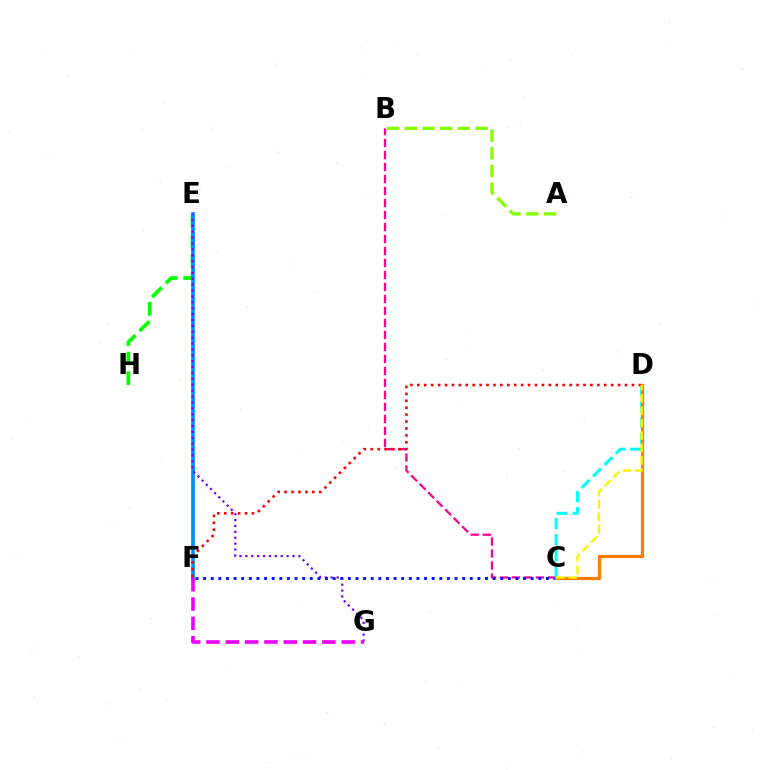{('E', 'H'): [{'color': '#08ff00', 'line_style': 'dashed', 'thickness': 2.66}], ('E', 'F'): [{'color': '#00ff74', 'line_style': 'solid', 'thickness': 1.56}, {'color': '#008cff', 'line_style': 'solid', 'thickness': 2.62}], ('E', 'G'): [{'color': '#7200ff', 'line_style': 'dotted', 'thickness': 1.6}], ('B', 'C'): [{'color': '#ff0094', 'line_style': 'dashed', 'thickness': 1.63}], ('A', 'B'): [{'color': '#84ff00', 'line_style': 'dashed', 'thickness': 2.4}], ('C', 'F'): [{'color': '#0010ff', 'line_style': 'dotted', 'thickness': 2.07}], ('C', 'D'): [{'color': '#00fff6', 'line_style': 'dashed', 'thickness': 2.19}, {'color': '#ff7c00', 'line_style': 'solid', 'thickness': 2.3}, {'color': '#fcf500', 'line_style': 'dashed', 'thickness': 1.68}], ('D', 'F'): [{'color': '#ff0000', 'line_style': 'dotted', 'thickness': 1.88}], ('F', 'G'): [{'color': '#ee00ff', 'line_style': 'dashed', 'thickness': 2.62}]}